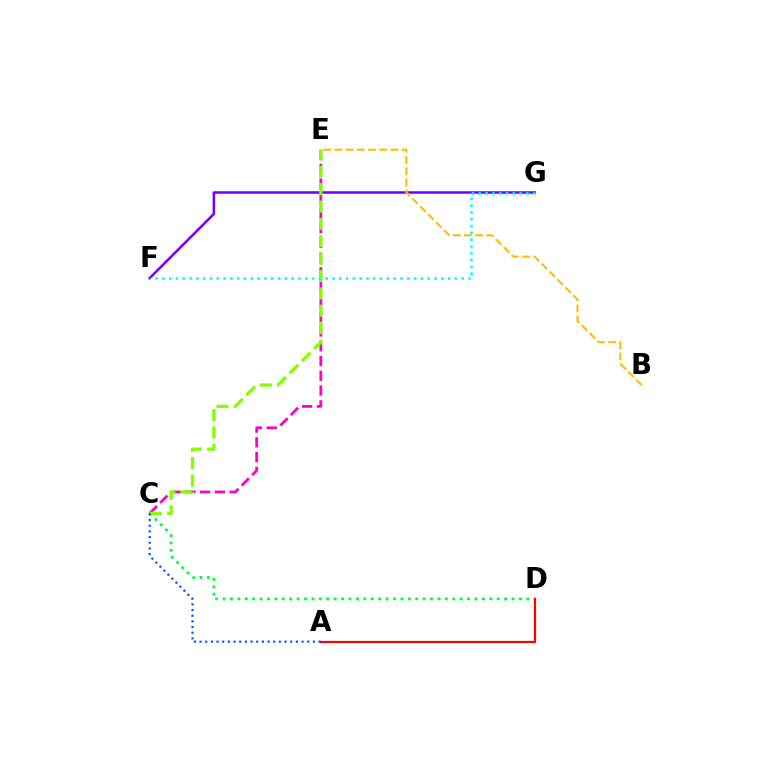{('F', 'G'): [{'color': '#7200ff', 'line_style': 'solid', 'thickness': 1.83}, {'color': '#00fff6', 'line_style': 'dotted', 'thickness': 1.85}], ('C', 'D'): [{'color': '#00ff39', 'line_style': 'dotted', 'thickness': 2.01}], ('B', 'E'): [{'color': '#ffbd00', 'line_style': 'dashed', 'thickness': 1.52}], ('C', 'E'): [{'color': '#ff00cf', 'line_style': 'dashed', 'thickness': 2.01}, {'color': '#84ff00', 'line_style': 'dashed', 'thickness': 2.36}], ('A', 'D'): [{'color': '#ff0000', 'line_style': 'solid', 'thickness': 1.61}], ('A', 'C'): [{'color': '#004bff', 'line_style': 'dotted', 'thickness': 1.54}]}